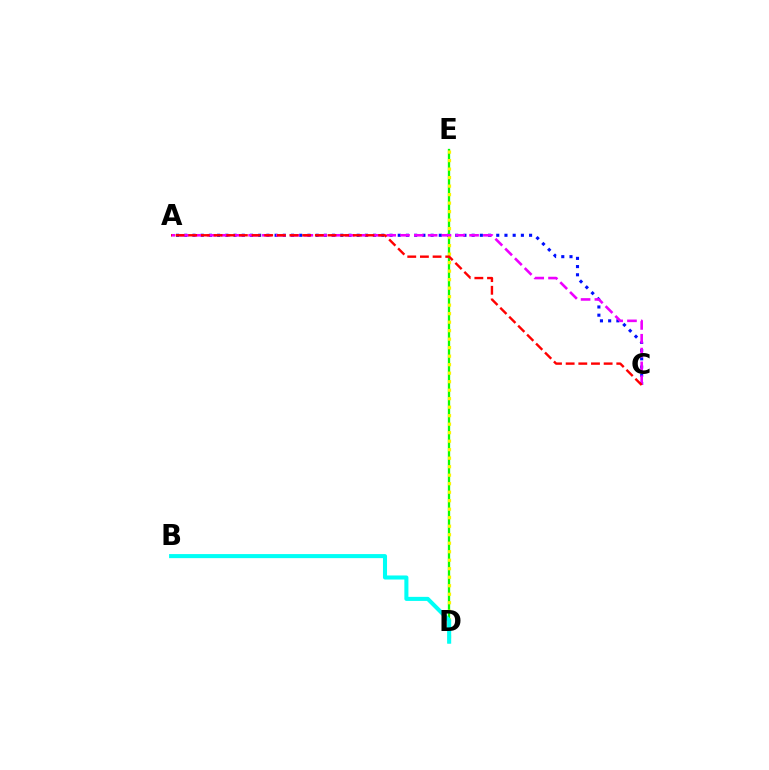{('A', 'C'): [{'color': '#0010ff', 'line_style': 'dotted', 'thickness': 2.23}, {'color': '#ee00ff', 'line_style': 'dashed', 'thickness': 1.88}, {'color': '#ff0000', 'line_style': 'dashed', 'thickness': 1.72}], ('D', 'E'): [{'color': '#08ff00', 'line_style': 'solid', 'thickness': 1.66}, {'color': '#fcf500', 'line_style': 'dotted', 'thickness': 2.31}], ('B', 'D'): [{'color': '#00fff6', 'line_style': 'solid', 'thickness': 2.92}]}